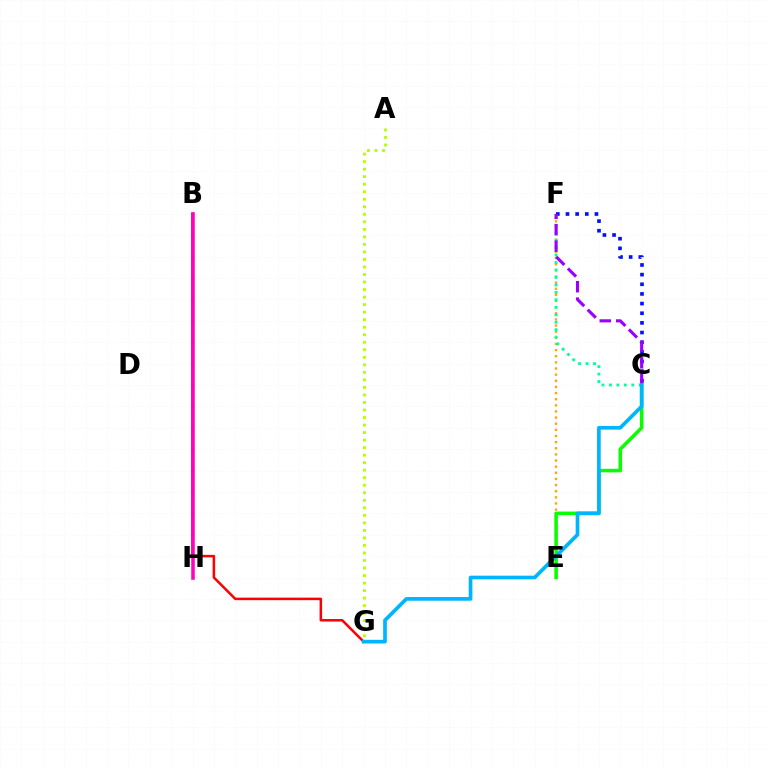{('B', 'G'): [{'color': '#ff0000', 'line_style': 'solid', 'thickness': 1.81}], ('A', 'G'): [{'color': '#b3ff00', 'line_style': 'dotted', 'thickness': 2.04}], ('E', 'F'): [{'color': '#ffa500', 'line_style': 'dotted', 'thickness': 1.67}], ('C', 'F'): [{'color': '#00ff9d', 'line_style': 'dotted', 'thickness': 2.03}, {'color': '#0010ff', 'line_style': 'dotted', 'thickness': 2.62}, {'color': '#9b00ff', 'line_style': 'dashed', 'thickness': 2.24}], ('C', 'E'): [{'color': '#08ff00', 'line_style': 'solid', 'thickness': 2.55}], ('B', 'H'): [{'color': '#ff00bd', 'line_style': 'solid', 'thickness': 2.53}], ('C', 'G'): [{'color': '#00b5ff', 'line_style': 'solid', 'thickness': 2.65}]}